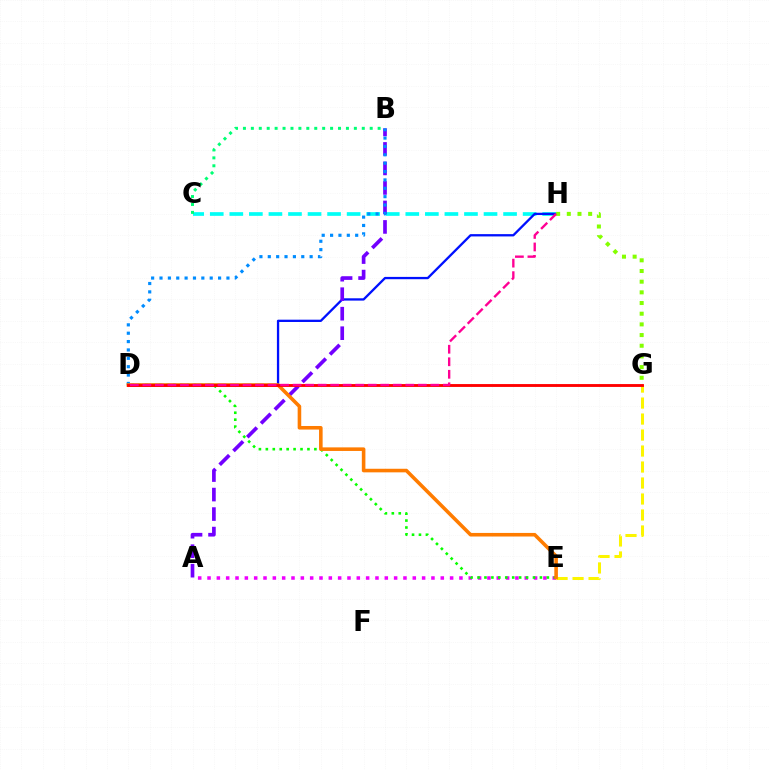{('C', 'H'): [{'color': '#00fff6', 'line_style': 'dashed', 'thickness': 2.66}], ('A', 'E'): [{'color': '#ee00ff', 'line_style': 'dotted', 'thickness': 2.53}], ('E', 'G'): [{'color': '#fcf500', 'line_style': 'dashed', 'thickness': 2.17}], ('D', 'H'): [{'color': '#0010ff', 'line_style': 'solid', 'thickness': 1.66}, {'color': '#ff0094', 'line_style': 'dashed', 'thickness': 1.7}], ('A', 'B'): [{'color': '#7200ff', 'line_style': 'dashed', 'thickness': 2.65}], ('B', 'D'): [{'color': '#008cff', 'line_style': 'dotted', 'thickness': 2.27}], ('D', 'E'): [{'color': '#08ff00', 'line_style': 'dotted', 'thickness': 1.88}, {'color': '#ff7c00', 'line_style': 'solid', 'thickness': 2.58}], ('B', 'C'): [{'color': '#00ff74', 'line_style': 'dotted', 'thickness': 2.15}], ('G', 'H'): [{'color': '#84ff00', 'line_style': 'dotted', 'thickness': 2.9}], ('D', 'G'): [{'color': '#ff0000', 'line_style': 'solid', 'thickness': 2.07}]}